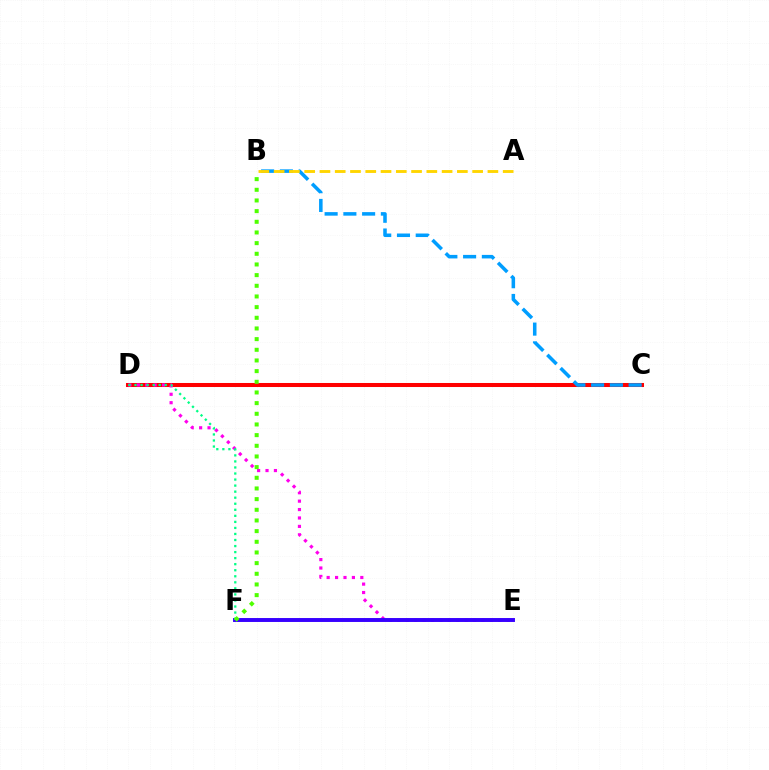{('C', 'D'): [{'color': '#ff0000', 'line_style': 'solid', 'thickness': 2.9}], ('D', 'E'): [{'color': '#ff00ed', 'line_style': 'dotted', 'thickness': 2.29}], ('E', 'F'): [{'color': '#3700ff', 'line_style': 'solid', 'thickness': 2.83}], ('D', 'F'): [{'color': '#00ff86', 'line_style': 'dotted', 'thickness': 1.64}], ('B', 'C'): [{'color': '#009eff', 'line_style': 'dashed', 'thickness': 2.55}], ('B', 'F'): [{'color': '#4fff00', 'line_style': 'dotted', 'thickness': 2.9}], ('A', 'B'): [{'color': '#ffd500', 'line_style': 'dashed', 'thickness': 2.07}]}